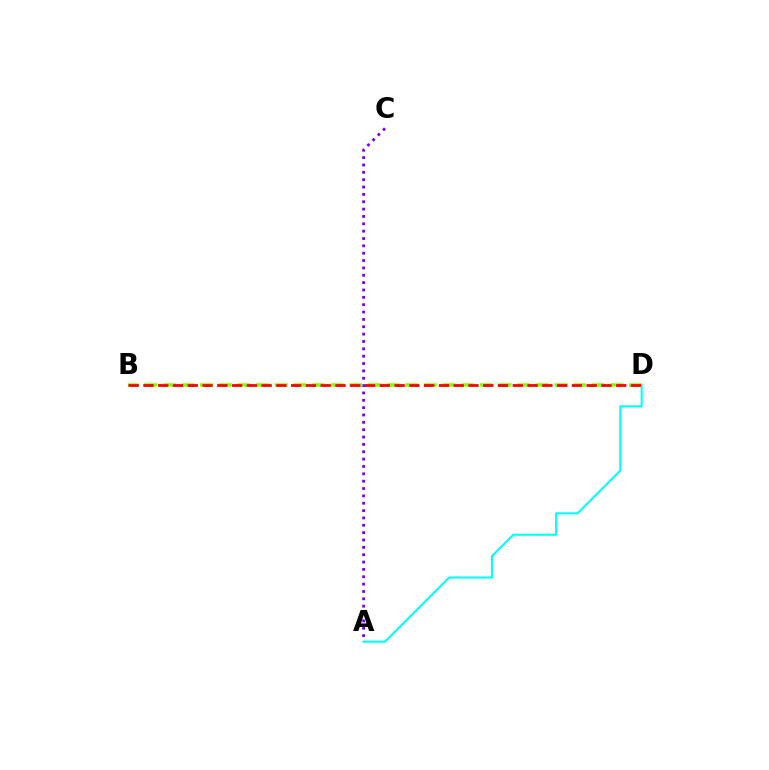{('A', 'D'): [{'color': '#00fff6', 'line_style': 'solid', 'thickness': 1.5}], ('A', 'C'): [{'color': '#7200ff', 'line_style': 'dotted', 'thickness': 2.0}], ('B', 'D'): [{'color': '#84ff00', 'line_style': 'dashed', 'thickness': 2.53}, {'color': '#ff0000', 'line_style': 'dashed', 'thickness': 2.01}]}